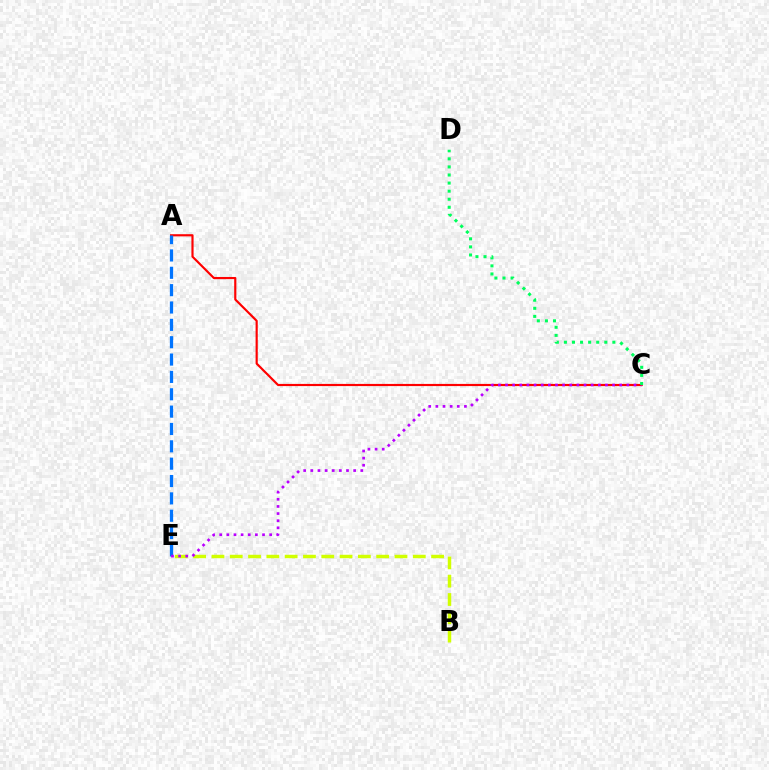{('B', 'E'): [{'color': '#d1ff00', 'line_style': 'dashed', 'thickness': 2.49}], ('A', 'C'): [{'color': '#ff0000', 'line_style': 'solid', 'thickness': 1.56}], ('A', 'E'): [{'color': '#0074ff', 'line_style': 'dashed', 'thickness': 2.36}], ('C', 'E'): [{'color': '#b900ff', 'line_style': 'dotted', 'thickness': 1.94}], ('C', 'D'): [{'color': '#00ff5c', 'line_style': 'dotted', 'thickness': 2.19}]}